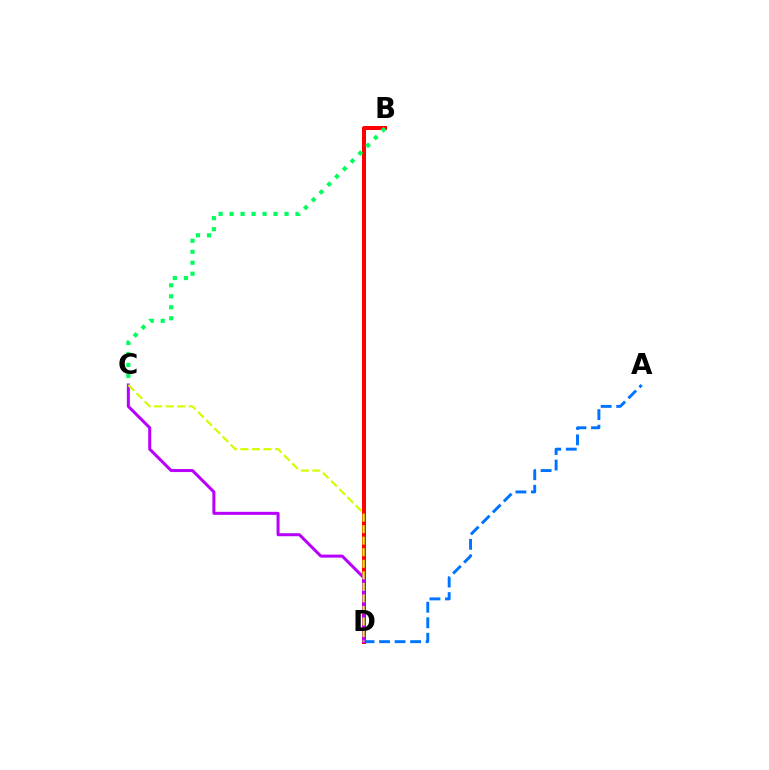{('A', 'D'): [{'color': '#0074ff', 'line_style': 'dashed', 'thickness': 2.11}], ('B', 'D'): [{'color': '#ff0000', 'line_style': 'solid', 'thickness': 2.88}], ('C', 'D'): [{'color': '#b900ff', 'line_style': 'solid', 'thickness': 2.17}, {'color': '#d1ff00', 'line_style': 'dashed', 'thickness': 1.57}], ('B', 'C'): [{'color': '#00ff5c', 'line_style': 'dotted', 'thickness': 2.99}]}